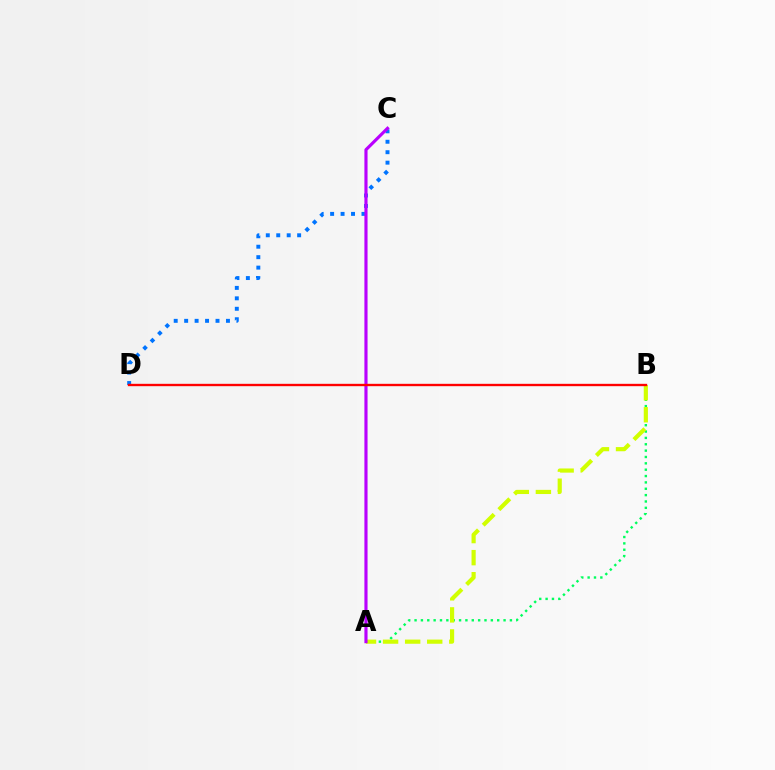{('C', 'D'): [{'color': '#0074ff', 'line_style': 'dotted', 'thickness': 2.84}], ('A', 'B'): [{'color': '#00ff5c', 'line_style': 'dotted', 'thickness': 1.73}, {'color': '#d1ff00', 'line_style': 'dashed', 'thickness': 3.0}], ('A', 'C'): [{'color': '#b900ff', 'line_style': 'solid', 'thickness': 2.27}], ('B', 'D'): [{'color': '#ff0000', 'line_style': 'solid', 'thickness': 1.7}]}